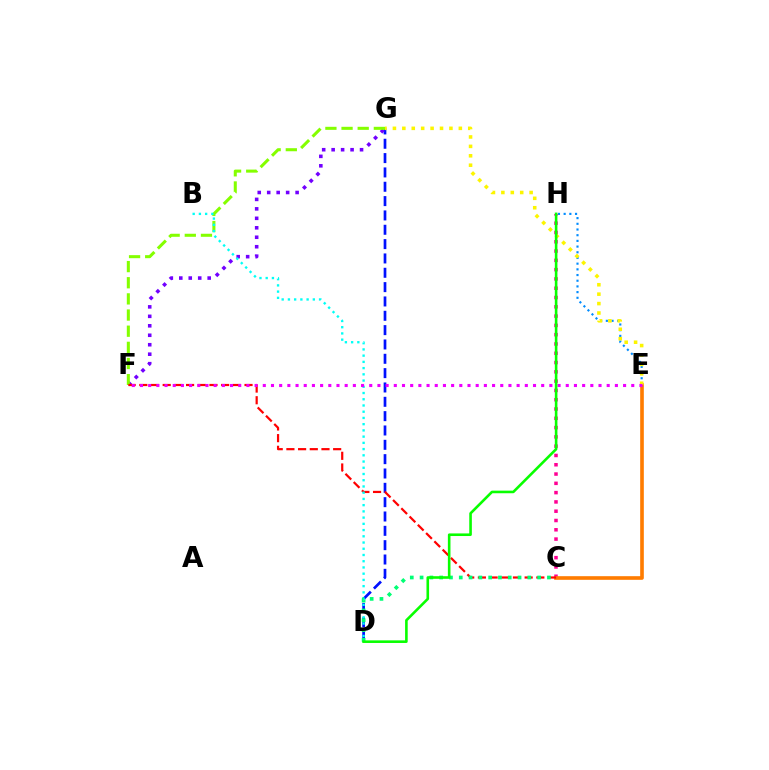{('C', 'H'): [{'color': '#ff0094', 'line_style': 'dotted', 'thickness': 2.52}], ('D', 'G'): [{'color': '#0010ff', 'line_style': 'dashed', 'thickness': 1.95}], ('F', 'G'): [{'color': '#7200ff', 'line_style': 'dotted', 'thickness': 2.57}, {'color': '#84ff00', 'line_style': 'dashed', 'thickness': 2.19}], ('C', 'E'): [{'color': '#ff7c00', 'line_style': 'solid', 'thickness': 2.62}], ('C', 'F'): [{'color': '#ff0000', 'line_style': 'dashed', 'thickness': 1.59}], ('E', 'H'): [{'color': '#008cff', 'line_style': 'dotted', 'thickness': 1.55}], ('B', 'D'): [{'color': '#00fff6', 'line_style': 'dotted', 'thickness': 1.69}], ('C', 'D'): [{'color': '#00ff74', 'line_style': 'dotted', 'thickness': 2.66}], ('E', 'G'): [{'color': '#fcf500', 'line_style': 'dotted', 'thickness': 2.56}], ('E', 'F'): [{'color': '#ee00ff', 'line_style': 'dotted', 'thickness': 2.22}], ('D', 'H'): [{'color': '#08ff00', 'line_style': 'solid', 'thickness': 1.87}]}